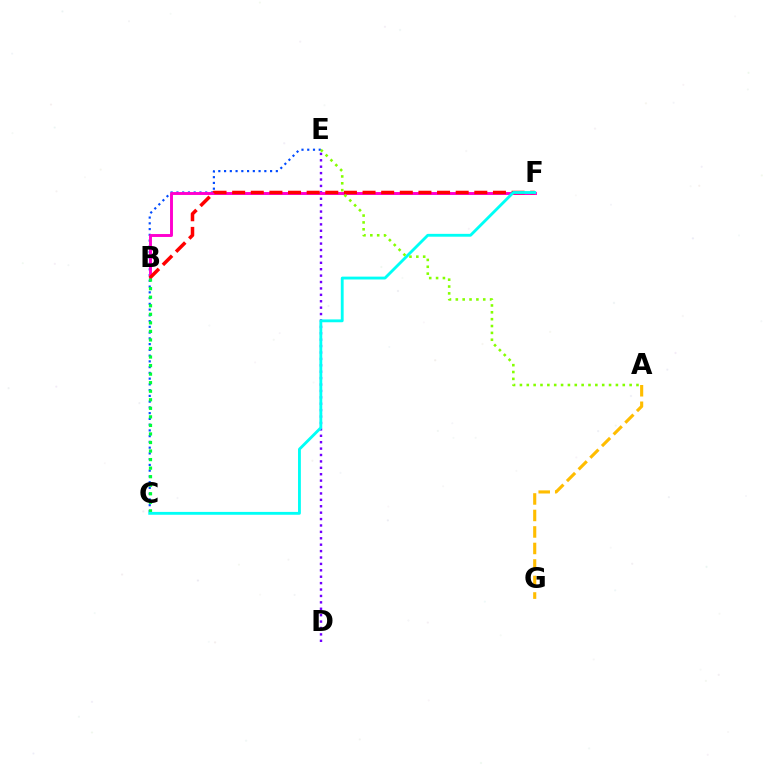{('C', 'E'): [{'color': '#004bff', 'line_style': 'dotted', 'thickness': 1.56}], ('D', 'E'): [{'color': '#7200ff', 'line_style': 'dotted', 'thickness': 1.74}], ('A', 'G'): [{'color': '#ffbd00', 'line_style': 'dashed', 'thickness': 2.24}], ('B', 'F'): [{'color': '#ff00cf', 'line_style': 'solid', 'thickness': 2.1}, {'color': '#ff0000', 'line_style': 'dashed', 'thickness': 2.53}], ('B', 'C'): [{'color': '#00ff39', 'line_style': 'dotted', 'thickness': 2.32}], ('C', 'F'): [{'color': '#00fff6', 'line_style': 'solid', 'thickness': 2.05}], ('A', 'E'): [{'color': '#84ff00', 'line_style': 'dotted', 'thickness': 1.86}]}